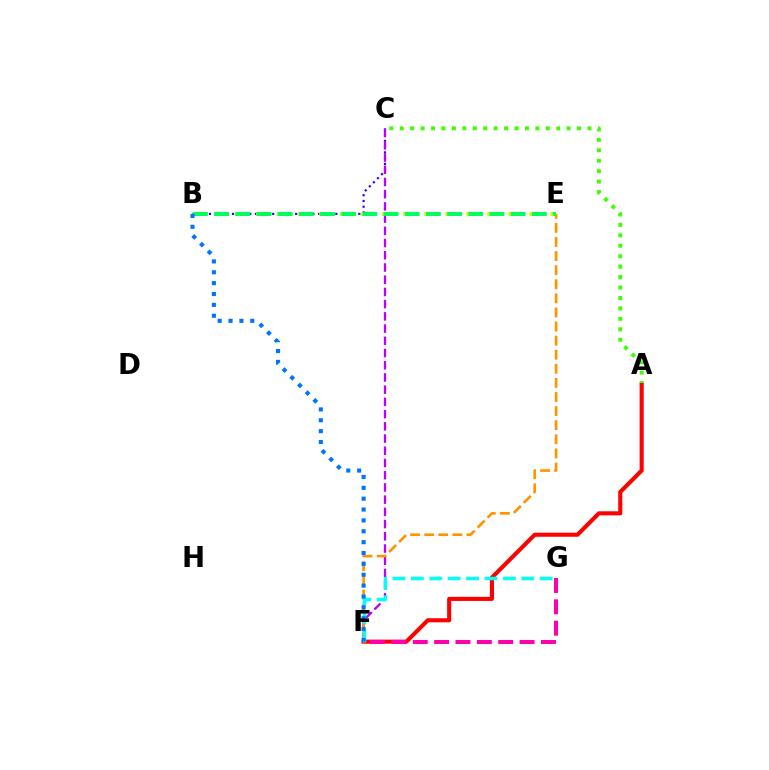{('A', 'C'): [{'color': '#3dff00', 'line_style': 'dotted', 'thickness': 2.84}], ('B', 'C'): [{'color': '#2500ff', 'line_style': 'dotted', 'thickness': 1.56}], ('B', 'E'): [{'color': '#d1ff00', 'line_style': 'dotted', 'thickness': 2.86}, {'color': '#00ff5c', 'line_style': 'dashed', 'thickness': 2.88}], ('A', 'F'): [{'color': '#ff0000', 'line_style': 'solid', 'thickness': 2.94}], ('C', 'F'): [{'color': '#b900ff', 'line_style': 'dashed', 'thickness': 1.66}], ('E', 'F'): [{'color': '#ff9400', 'line_style': 'dashed', 'thickness': 1.91}], ('F', 'G'): [{'color': '#00fff6', 'line_style': 'dashed', 'thickness': 2.5}, {'color': '#ff00ac', 'line_style': 'dashed', 'thickness': 2.9}], ('B', 'F'): [{'color': '#0074ff', 'line_style': 'dotted', 'thickness': 2.95}]}